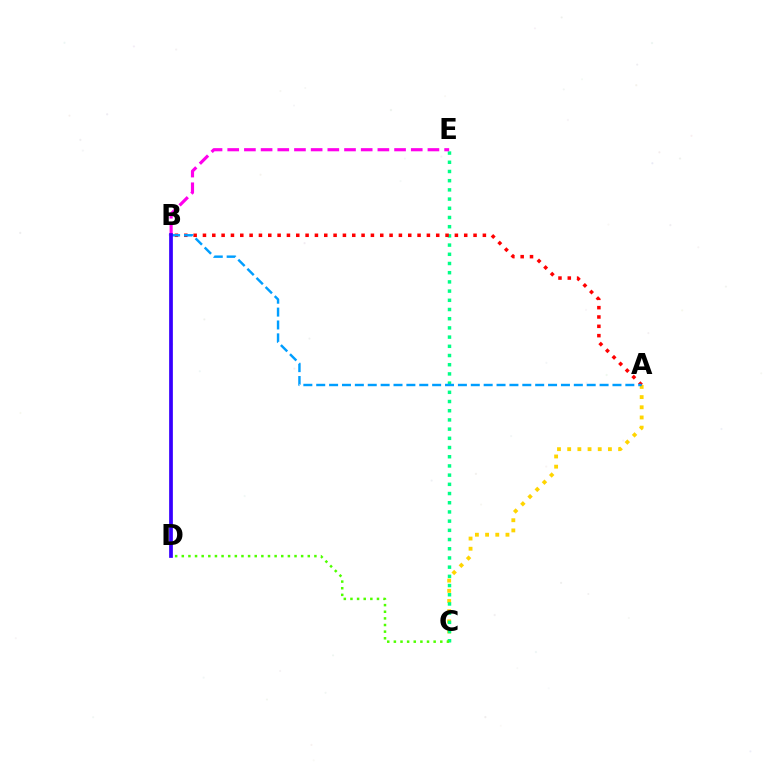{('A', 'C'): [{'color': '#ffd500', 'line_style': 'dotted', 'thickness': 2.77}], ('C', 'E'): [{'color': '#00ff86', 'line_style': 'dotted', 'thickness': 2.5}], ('A', 'B'): [{'color': '#ff0000', 'line_style': 'dotted', 'thickness': 2.54}, {'color': '#009eff', 'line_style': 'dashed', 'thickness': 1.75}], ('C', 'D'): [{'color': '#4fff00', 'line_style': 'dotted', 'thickness': 1.8}], ('B', 'E'): [{'color': '#ff00ed', 'line_style': 'dashed', 'thickness': 2.27}], ('B', 'D'): [{'color': '#3700ff', 'line_style': 'solid', 'thickness': 2.68}]}